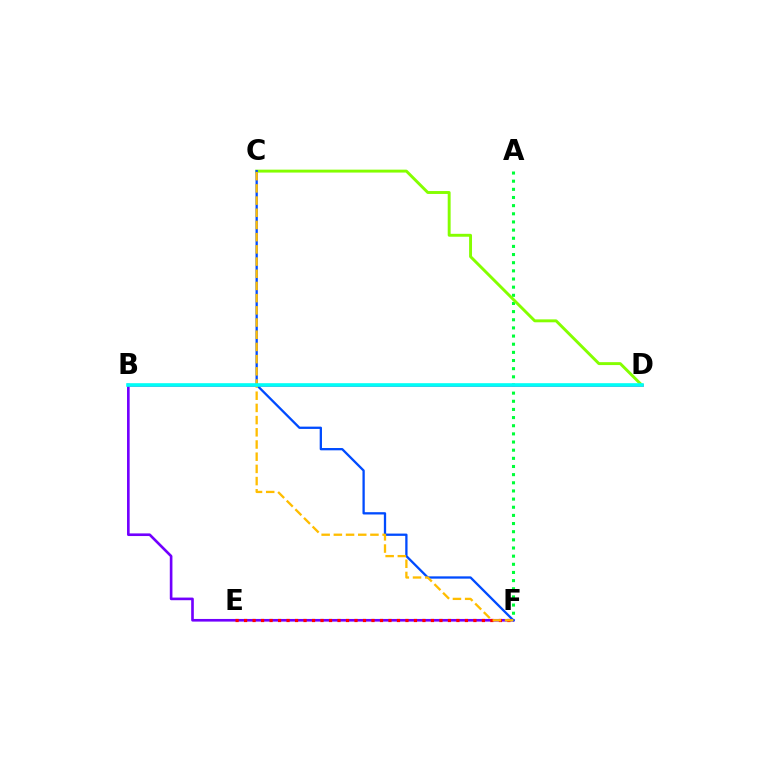{('A', 'F'): [{'color': '#00ff39', 'line_style': 'dotted', 'thickness': 2.21}], ('B', 'D'): [{'color': '#ff00cf', 'line_style': 'solid', 'thickness': 1.94}, {'color': '#00fff6', 'line_style': 'solid', 'thickness': 2.61}], ('C', 'D'): [{'color': '#84ff00', 'line_style': 'solid', 'thickness': 2.1}], ('B', 'F'): [{'color': '#7200ff', 'line_style': 'solid', 'thickness': 1.9}], ('E', 'F'): [{'color': '#ff0000', 'line_style': 'dotted', 'thickness': 2.31}], ('C', 'F'): [{'color': '#004bff', 'line_style': 'solid', 'thickness': 1.65}, {'color': '#ffbd00', 'line_style': 'dashed', 'thickness': 1.66}]}